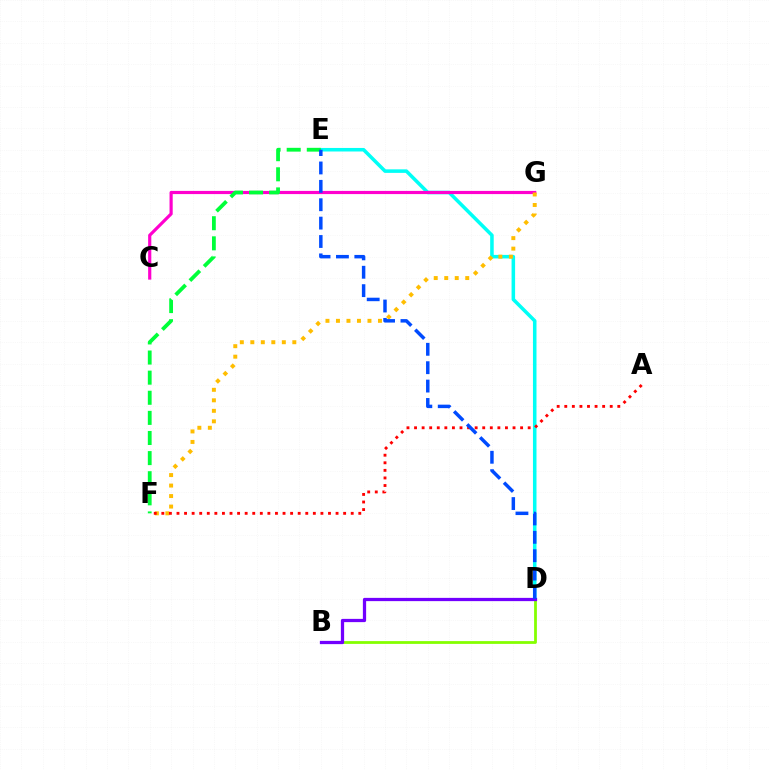{('D', 'E'): [{'color': '#00fff6', 'line_style': 'solid', 'thickness': 2.55}, {'color': '#004bff', 'line_style': 'dashed', 'thickness': 2.5}], ('C', 'G'): [{'color': '#ff00cf', 'line_style': 'solid', 'thickness': 2.28}], ('F', 'G'): [{'color': '#ffbd00', 'line_style': 'dotted', 'thickness': 2.85}], ('E', 'F'): [{'color': '#00ff39', 'line_style': 'dashed', 'thickness': 2.73}], ('A', 'F'): [{'color': '#ff0000', 'line_style': 'dotted', 'thickness': 2.06}], ('B', 'D'): [{'color': '#84ff00', 'line_style': 'solid', 'thickness': 2.0}, {'color': '#7200ff', 'line_style': 'solid', 'thickness': 2.34}]}